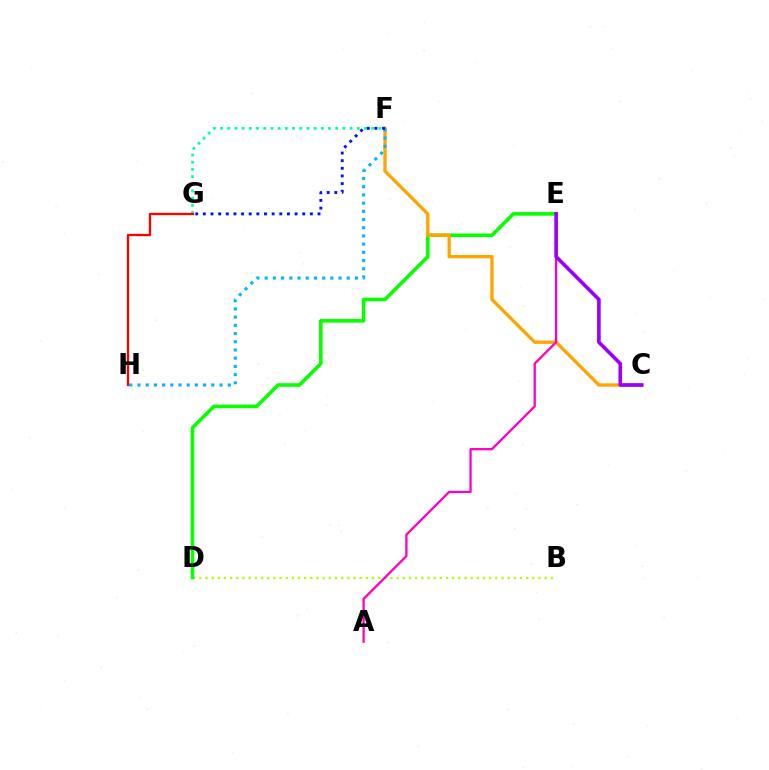{('B', 'D'): [{'color': '#b3ff00', 'line_style': 'dotted', 'thickness': 1.68}], ('D', 'E'): [{'color': '#08ff00', 'line_style': 'solid', 'thickness': 2.6}], ('C', 'F'): [{'color': '#ffa500', 'line_style': 'solid', 'thickness': 2.4}], ('F', 'G'): [{'color': '#00ff9d', 'line_style': 'dotted', 'thickness': 1.96}, {'color': '#0010ff', 'line_style': 'dotted', 'thickness': 2.08}], ('A', 'E'): [{'color': '#ff00bd', 'line_style': 'solid', 'thickness': 1.65}], ('F', 'H'): [{'color': '#00b5ff', 'line_style': 'dotted', 'thickness': 2.23}], ('G', 'H'): [{'color': '#ff0000', 'line_style': 'solid', 'thickness': 1.67}], ('C', 'E'): [{'color': '#9b00ff', 'line_style': 'solid', 'thickness': 2.61}]}